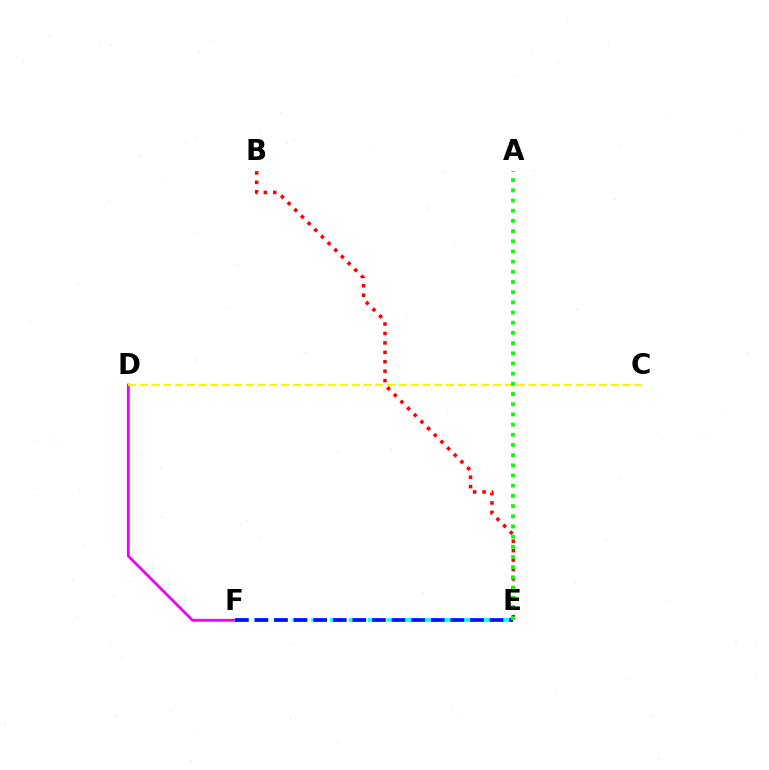{('D', 'F'): [{'color': '#ee00ff', 'line_style': 'solid', 'thickness': 2.02}], ('E', 'F'): [{'color': '#00fff6', 'line_style': 'dashed', 'thickness': 2.56}, {'color': '#0010ff', 'line_style': 'dashed', 'thickness': 2.66}], ('B', 'E'): [{'color': '#ff0000', 'line_style': 'dotted', 'thickness': 2.56}], ('C', 'D'): [{'color': '#fcf500', 'line_style': 'dashed', 'thickness': 1.6}], ('A', 'E'): [{'color': '#08ff00', 'line_style': 'dotted', 'thickness': 2.77}]}